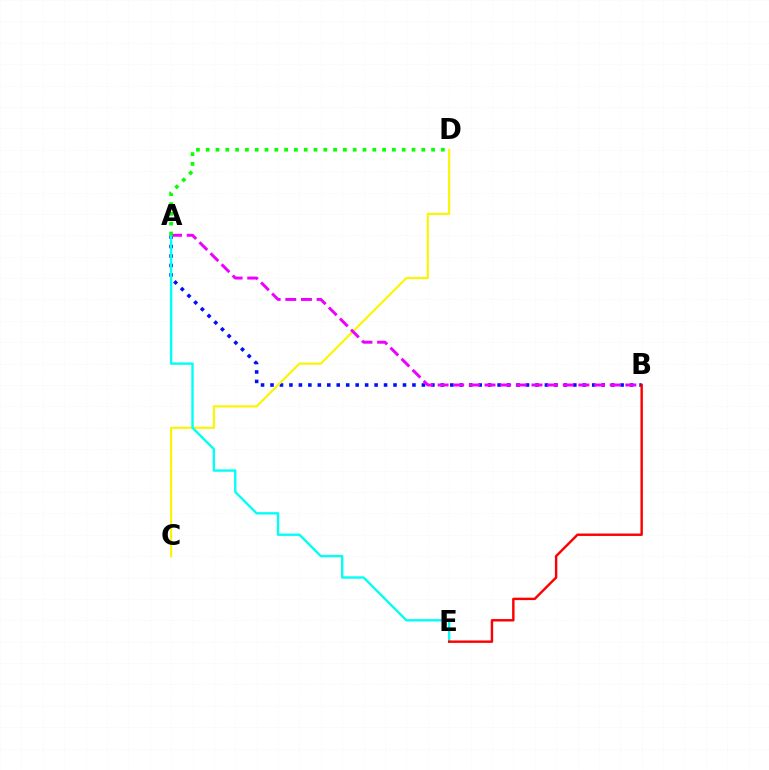{('A', 'B'): [{'color': '#0010ff', 'line_style': 'dotted', 'thickness': 2.57}, {'color': '#ee00ff', 'line_style': 'dashed', 'thickness': 2.13}], ('C', 'D'): [{'color': '#fcf500', 'line_style': 'solid', 'thickness': 1.54}], ('A', 'E'): [{'color': '#00fff6', 'line_style': 'solid', 'thickness': 1.7}], ('A', 'D'): [{'color': '#08ff00', 'line_style': 'dotted', 'thickness': 2.66}], ('B', 'E'): [{'color': '#ff0000', 'line_style': 'solid', 'thickness': 1.75}]}